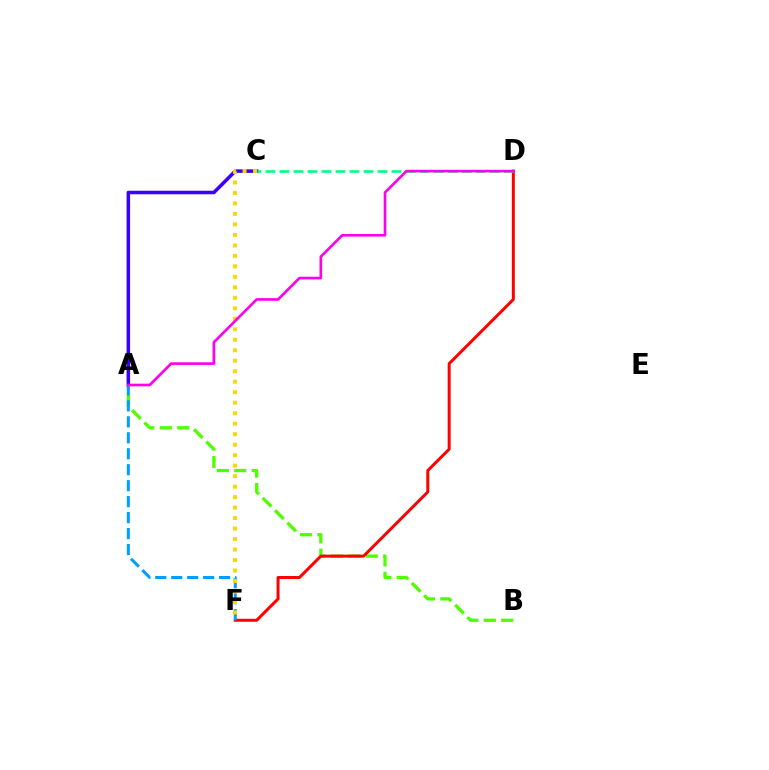{('A', 'C'): [{'color': '#3700ff', 'line_style': 'solid', 'thickness': 2.54}], ('A', 'B'): [{'color': '#4fff00', 'line_style': 'dashed', 'thickness': 2.37}], ('D', 'F'): [{'color': '#ff0000', 'line_style': 'solid', 'thickness': 2.15}], ('A', 'F'): [{'color': '#009eff', 'line_style': 'dashed', 'thickness': 2.17}], ('C', 'F'): [{'color': '#ffd500', 'line_style': 'dotted', 'thickness': 2.85}], ('C', 'D'): [{'color': '#00ff86', 'line_style': 'dashed', 'thickness': 1.9}], ('A', 'D'): [{'color': '#ff00ed', 'line_style': 'solid', 'thickness': 1.91}]}